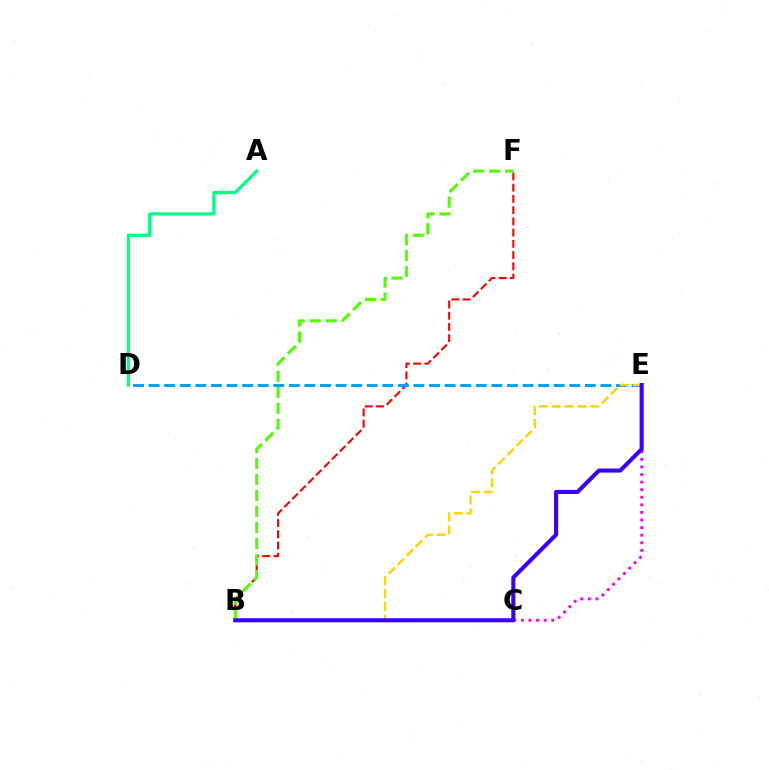{('C', 'E'): [{'color': '#ff00ed', 'line_style': 'dotted', 'thickness': 2.06}], ('B', 'F'): [{'color': '#ff0000', 'line_style': 'dashed', 'thickness': 1.53}, {'color': '#4fff00', 'line_style': 'dashed', 'thickness': 2.17}], ('A', 'D'): [{'color': '#00ff86', 'line_style': 'solid', 'thickness': 2.34}], ('D', 'E'): [{'color': '#009eff', 'line_style': 'dashed', 'thickness': 2.12}], ('B', 'E'): [{'color': '#ffd500', 'line_style': 'dashed', 'thickness': 1.74}, {'color': '#3700ff', 'line_style': 'solid', 'thickness': 2.94}]}